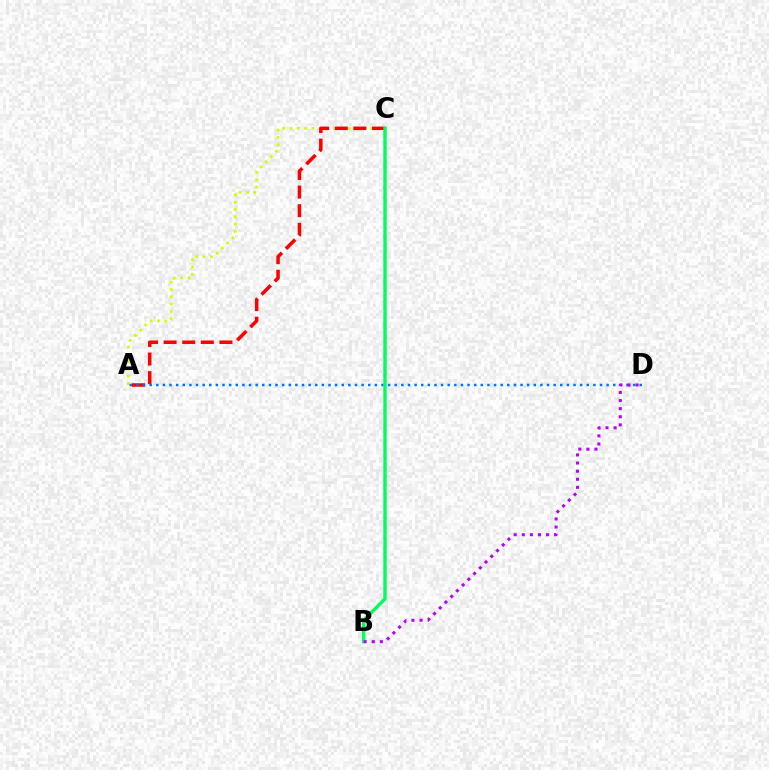{('A', 'C'): [{'color': '#d1ff00', 'line_style': 'dotted', 'thickness': 1.99}, {'color': '#ff0000', 'line_style': 'dashed', 'thickness': 2.53}], ('A', 'D'): [{'color': '#0074ff', 'line_style': 'dotted', 'thickness': 1.8}], ('B', 'C'): [{'color': '#00ff5c', 'line_style': 'solid', 'thickness': 2.46}], ('B', 'D'): [{'color': '#b900ff', 'line_style': 'dotted', 'thickness': 2.2}]}